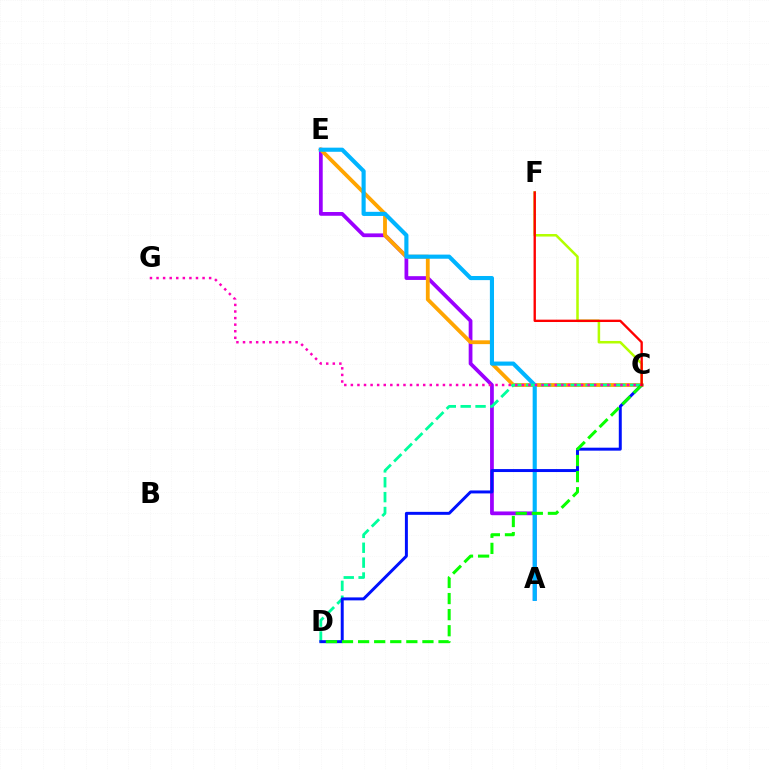{('A', 'E'): [{'color': '#9b00ff', 'line_style': 'solid', 'thickness': 2.7}, {'color': '#00b5ff', 'line_style': 'solid', 'thickness': 2.97}], ('C', 'E'): [{'color': '#ffa500', 'line_style': 'solid', 'thickness': 2.74}], ('C', 'F'): [{'color': '#b3ff00', 'line_style': 'solid', 'thickness': 1.83}, {'color': '#ff0000', 'line_style': 'solid', 'thickness': 1.7}], ('C', 'D'): [{'color': '#00ff9d', 'line_style': 'dashed', 'thickness': 2.02}, {'color': '#0010ff', 'line_style': 'solid', 'thickness': 2.14}, {'color': '#08ff00', 'line_style': 'dashed', 'thickness': 2.19}], ('C', 'G'): [{'color': '#ff00bd', 'line_style': 'dotted', 'thickness': 1.79}]}